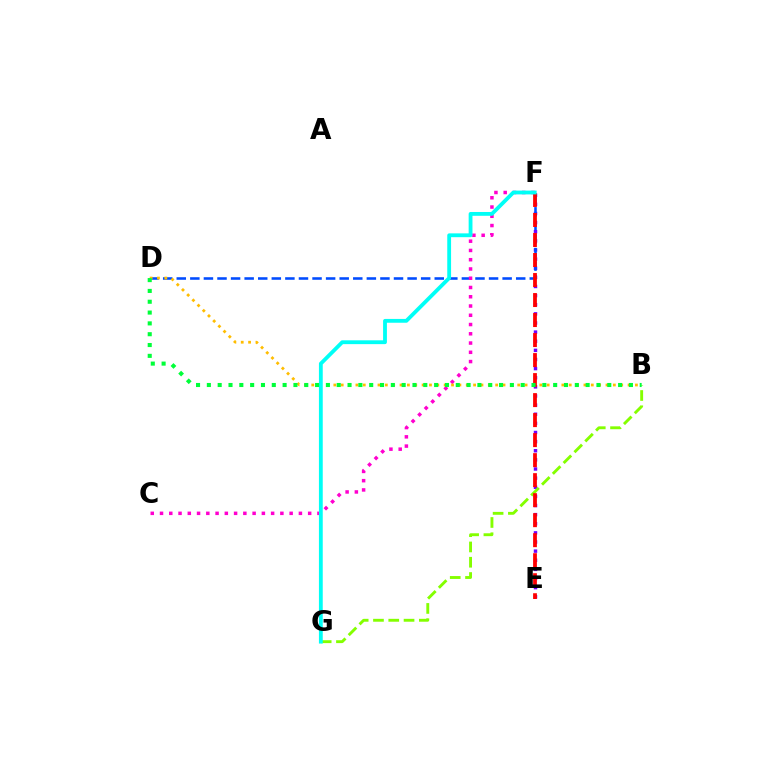{('E', 'F'): [{'color': '#7200ff', 'line_style': 'dotted', 'thickness': 2.48}, {'color': '#ff0000', 'line_style': 'dashed', 'thickness': 2.72}], ('D', 'F'): [{'color': '#004bff', 'line_style': 'dashed', 'thickness': 1.84}], ('C', 'F'): [{'color': '#ff00cf', 'line_style': 'dotted', 'thickness': 2.52}], ('B', 'G'): [{'color': '#84ff00', 'line_style': 'dashed', 'thickness': 2.08}], ('B', 'D'): [{'color': '#ffbd00', 'line_style': 'dotted', 'thickness': 2.0}, {'color': '#00ff39', 'line_style': 'dotted', 'thickness': 2.94}], ('F', 'G'): [{'color': '#00fff6', 'line_style': 'solid', 'thickness': 2.75}]}